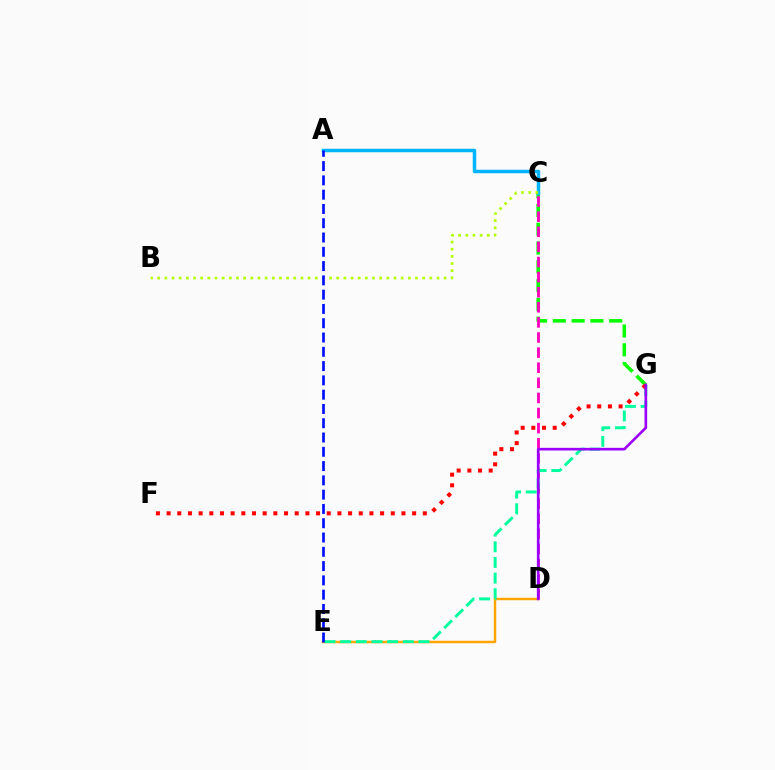{('C', 'G'): [{'color': '#08ff00', 'line_style': 'dashed', 'thickness': 2.55}], ('A', 'C'): [{'color': '#00b5ff', 'line_style': 'solid', 'thickness': 2.51}], ('C', 'D'): [{'color': '#ff00bd', 'line_style': 'dashed', 'thickness': 2.05}], ('D', 'E'): [{'color': '#ffa500', 'line_style': 'solid', 'thickness': 1.78}], ('B', 'C'): [{'color': '#b3ff00', 'line_style': 'dotted', 'thickness': 1.95}], ('E', 'G'): [{'color': '#00ff9d', 'line_style': 'dashed', 'thickness': 2.13}], ('F', 'G'): [{'color': '#ff0000', 'line_style': 'dotted', 'thickness': 2.9}], ('D', 'G'): [{'color': '#9b00ff', 'line_style': 'solid', 'thickness': 1.9}], ('A', 'E'): [{'color': '#0010ff', 'line_style': 'dashed', 'thickness': 1.94}]}